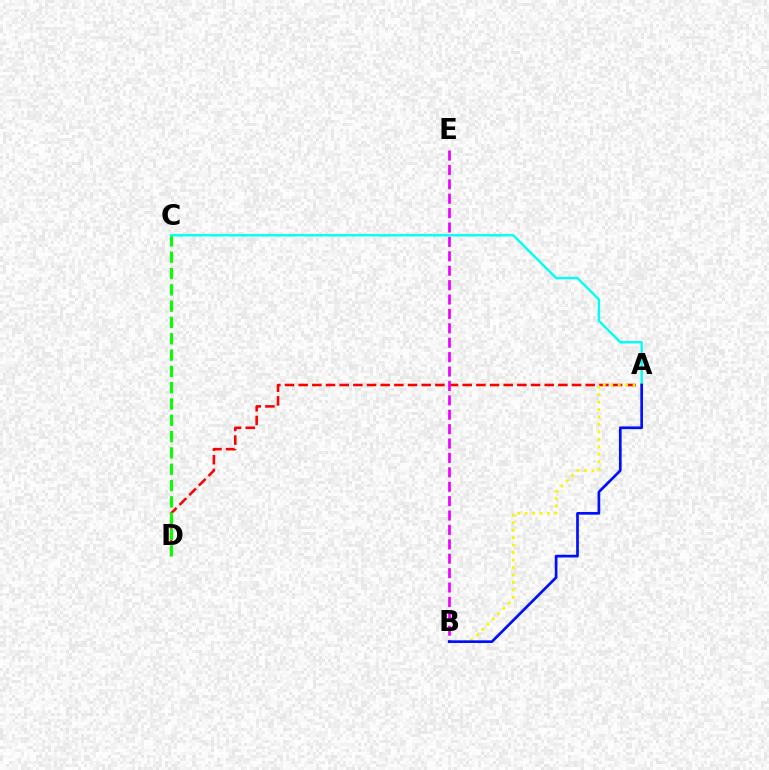{('A', 'D'): [{'color': '#ff0000', 'line_style': 'dashed', 'thickness': 1.86}], ('C', 'D'): [{'color': '#08ff00', 'line_style': 'dashed', 'thickness': 2.22}], ('A', 'C'): [{'color': '#00fff6', 'line_style': 'solid', 'thickness': 1.72}], ('A', 'B'): [{'color': '#fcf500', 'line_style': 'dotted', 'thickness': 2.03}, {'color': '#0010ff', 'line_style': 'solid', 'thickness': 1.95}], ('B', 'E'): [{'color': '#ee00ff', 'line_style': 'dashed', 'thickness': 1.96}]}